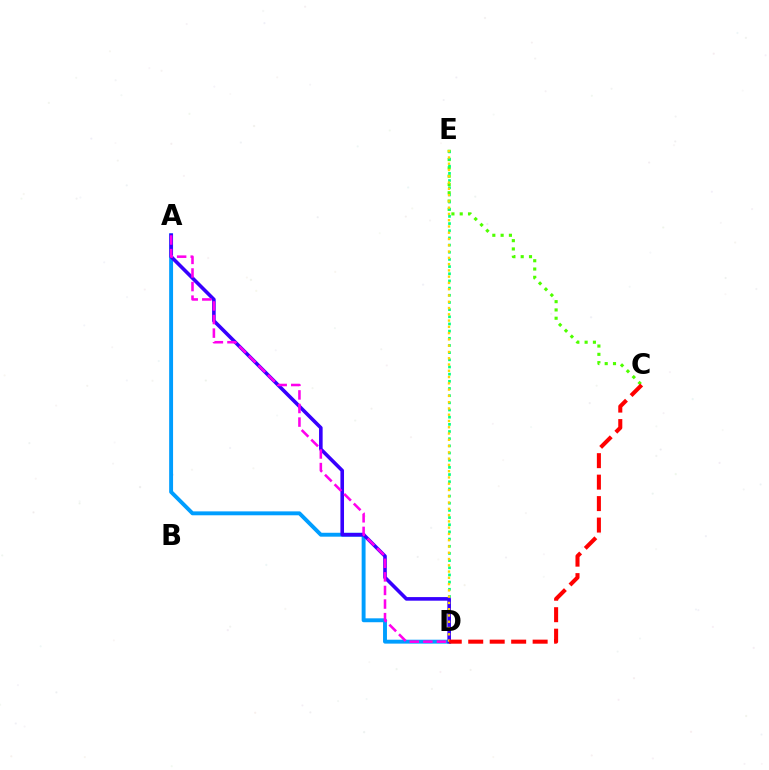{('C', 'E'): [{'color': '#4fff00', 'line_style': 'dotted', 'thickness': 2.25}], ('A', 'D'): [{'color': '#009eff', 'line_style': 'solid', 'thickness': 2.81}, {'color': '#3700ff', 'line_style': 'solid', 'thickness': 2.59}, {'color': '#ff00ed', 'line_style': 'dashed', 'thickness': 1.85}], ('D', 'E'): [{'color': '#00ff86', 'line_style': 'dotted', 'thickness': 1.95}, {'color': '#ffd500', 'line_style': 'dotted', 'thickness': 1.7}], ('C', 'D'): [{'color': '#ff0000', 'line_style': 'dashed', 'thickness': 2.92}]}